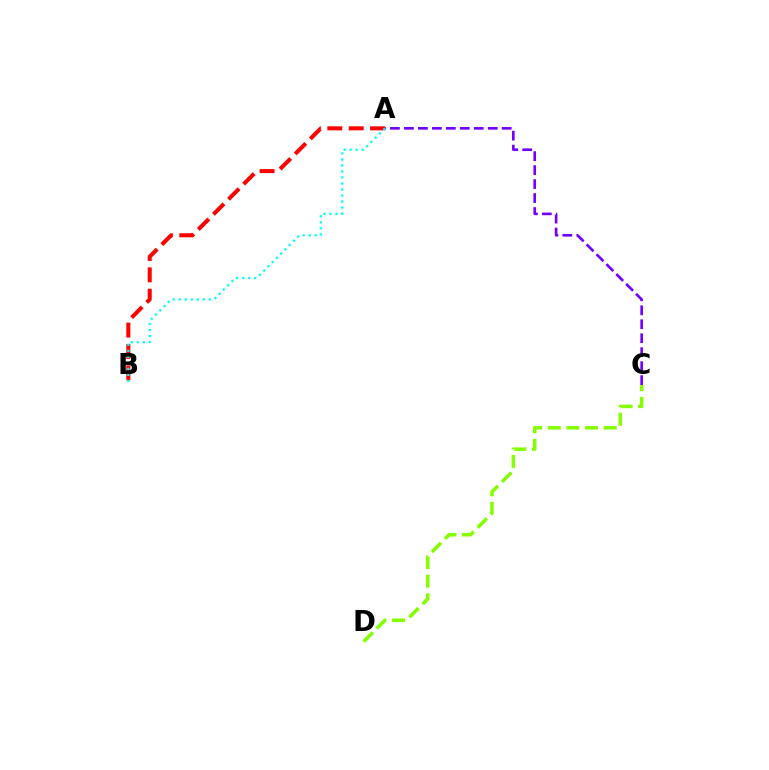{('A', 'C'): [{'color': '#7200ff', 'line_style': 'dashed', 'thickness': 1.9}], ('A', 'B'): [{'color': '#ff0000', 'line_style': 'dashed', 'thickness': 2.9}, {'color': '#00fff6', 'line_style': 'dotted', 'thickness': 1.64}], ('C', 'D'): [{'color': '#84ff00', 'line_style': 'dashed', 'thickness': 2.53}]}